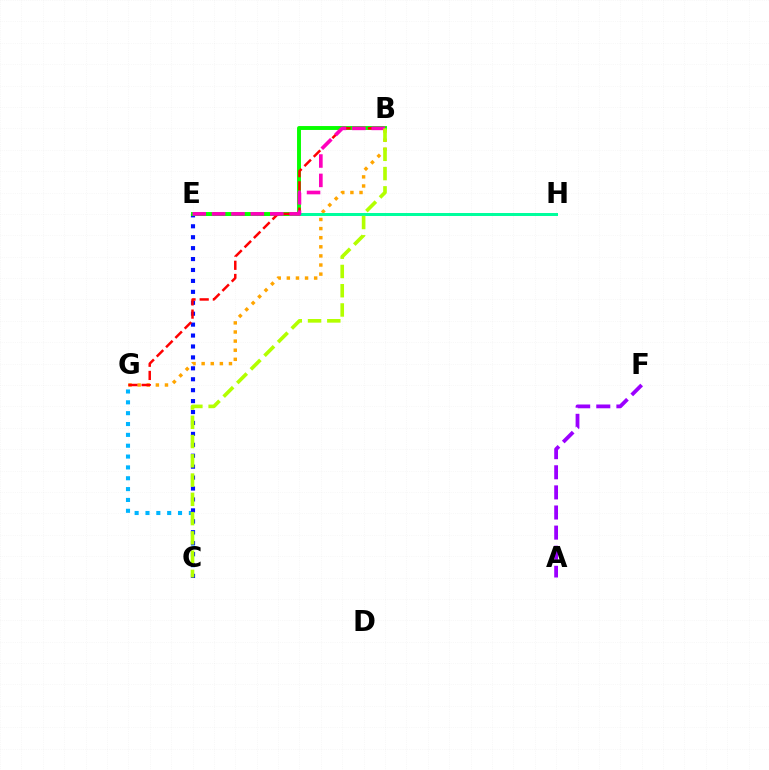{('B', 'G'): [{'color': '#ffa500', 'line_style': 'dotted', 'thickness': 2.47}, {'color': '#ff0000', 'line_style': 'dashed', 'thickness': 1.79}], ('E', 'H'): [{'color': '#00ff9d', 'line_style': 'solid', 'thickness': 2.16}], ('C', 'G'): [{'color': '#00b5ff', 'line_style': 'dotted', 'thickness': 2.95}], ('C', 'E'): [{'color': '#0010ff', 'line_style': 'dotted', 'thickness': 2.97}], ('B', 'E'): [{'color': '#08ff00', 'line_style': 'solid', 'thickness': 2.82}, {'color': '#ff00bd', 'line_style': 'dashed', 'thickness': 2.63}], ('A', 'F'): [{'color': '#9b00ff', 'line_style': 'dashed', 'thickness': 2.73}], ('B', 'C'): [{'color': '#b3ff00', 'line_style': 'dashed', 'thickness': 2.62}]}